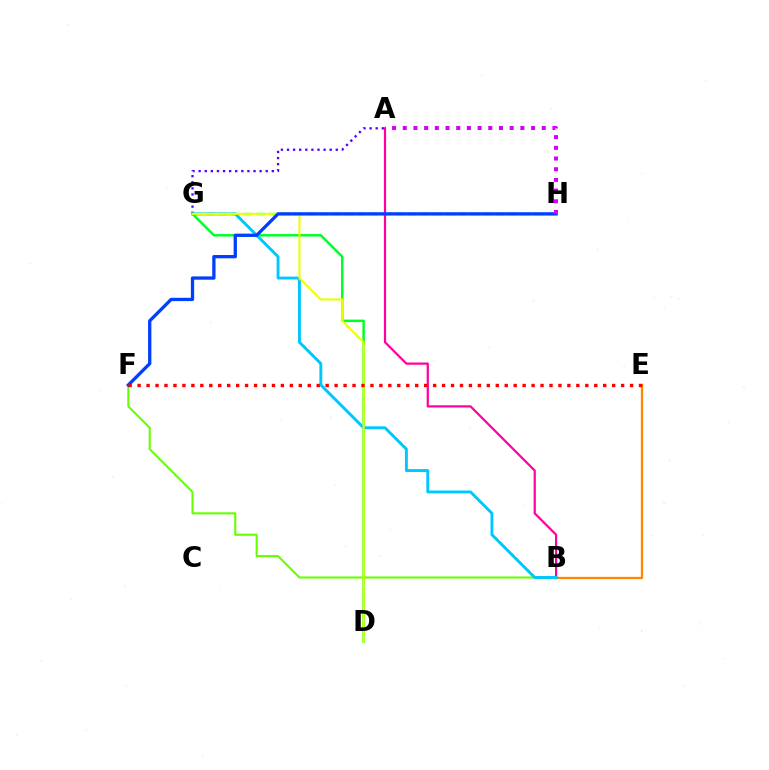{('B', 'E'): [{'color': '#ff8800', 'line_style': 'solid', 'thickness': 1.66}], ('A', 'G'): [{'color': '#4f00ff', 'line_style': 'dotted', 'thickness': 1.66}], ('G', 'H'): [{'color': '#00ffaf', 'line_style': 'dashed', 'thickness': 1.72}], ('D', 'G'): [{'color': '#00ff27', 'line_style': 'solid', 'thickness': 1.77}, {'color': '#eeff00', 'line_style': 'solid', 'thickness': 1.51}], ('A', 'B'): [{'color': '#ff00a0', 'line_style': 'solid', 'thickness': 1.59}], ('B', 'F'): [{'color': '#66ff00', 'line_style': 'solid', 'thickness': 1.51}], ('B', 'G'): [{'color': '#00c7ff', 'line_style': 'solid', 'thickness': 2.1}], ('F', 'H'): [{'color': '#003fff', 'line_style': 'solid', 'thickness': 2.38}], ('A', 'H'): [{'color': '#d600ff', 'line_style': 'dotted', 'thickness': 2.91}], ('E', 'F'): [{'color': '#ff0000', 'line_style': 'dotted', 'thickness': 2.43}]}